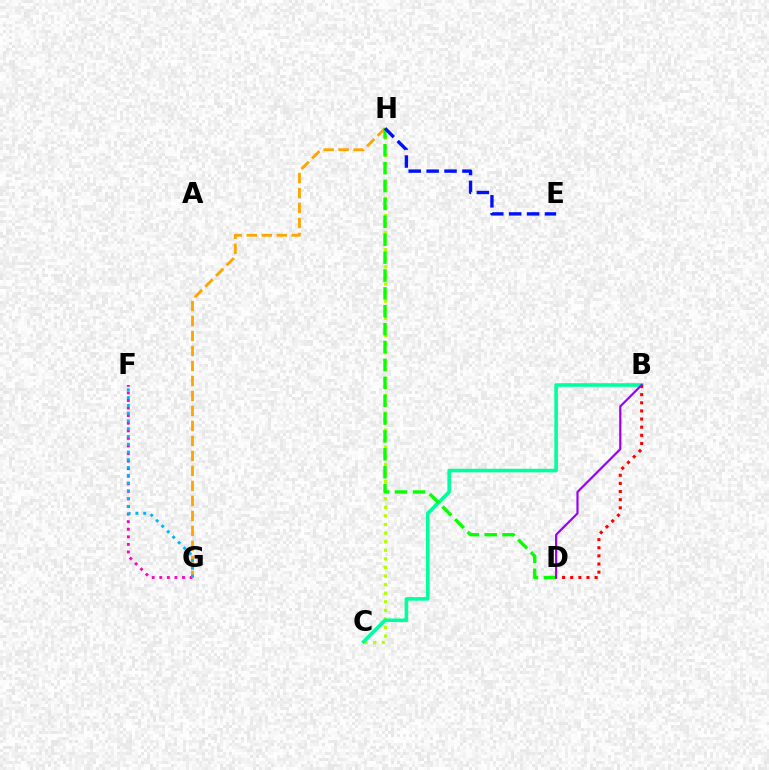{('C', 'H'): [{'color': '#b3ff00', 'line_style': 'dotted', 'thickness': 2.33}], ('B', 'C'): [{'color': '#00ff9d', 'line_style': 'solid', 'thickness': 2.59}], ('G', 'H'): [{'color': '#ffa500', 'line_style': 'dashed', 'thickness': 2.04}], ('F', 'G'): [{'color': '#ff00bd', 'line_style': 'dotted', 'thickness': 2.06}, {'color': '#00b5ff', 'line_style': 'dotted', 'thickness': 2.11}], ('D', 'H'): [{'color': '#08ff00', 'line_style': 'dashed', 'thickness': 2.43}], ('E', 'H'): [{'color': '#0010ff', 'line_style': 'dashed', 'thickness': 2.43}], ('B', 'D'): [{'color': '#ff0000', 'line_style': 'dotted', 'thickness': 2.21}, {'color': '#9b00ff', 'line_style': 'solid', 'thickness': 1.58}]}